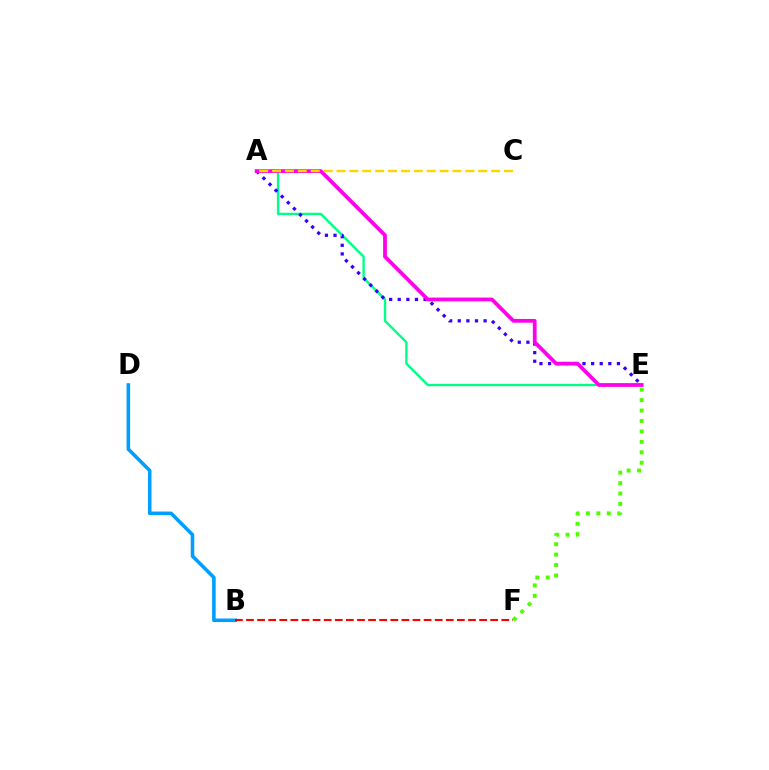{('A', 'E'): [{'color': '#00ff86', 'line_style': 'solid', 'thickness': 1.7}, {'color': '#3700ff', 'line_style': 'dotted', 'thickness': 2.34}, {'color': '#ff00ed', 'line_style': 'solid', 'thickness': 2.71}], ('B', 'D'): [{'color': '#009eff', 'line_style': 'solid', 'thickness': 2.57}], ('A', 'C'): [{'color': '#ffd500', 'line_style': 'dashed', 'thickness': 1.75}], ('E', 'F'): [{'color': '#4fff00', 'line_style': 'dotted', 'thickness': 2.84}], ('B', 'F'): [{'color': '#ff0000', 'line_style': 'dashed', 'thickness': 1.51}]}